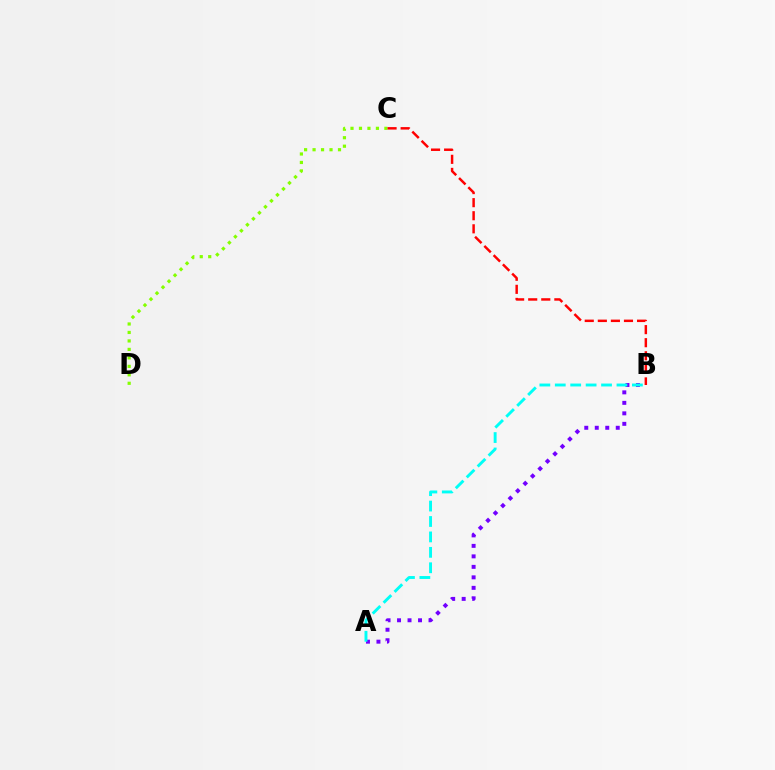{('A', 'B'): [{'color': '#7200ff', 'line_style': 'dotted', 'thickness': 2.85}, {'color': '#00fff6', 'line_style': 'dashed', 'thickness': 2.1}], ('C', 'D'): [{'color': '#84ff00', 'line_style': 'dotted', 'thickness': 2.3}], ('B', 'C'): [{'color': '#ff0000', 'line_style': 'dashed', 'thickness': 1.78}]}